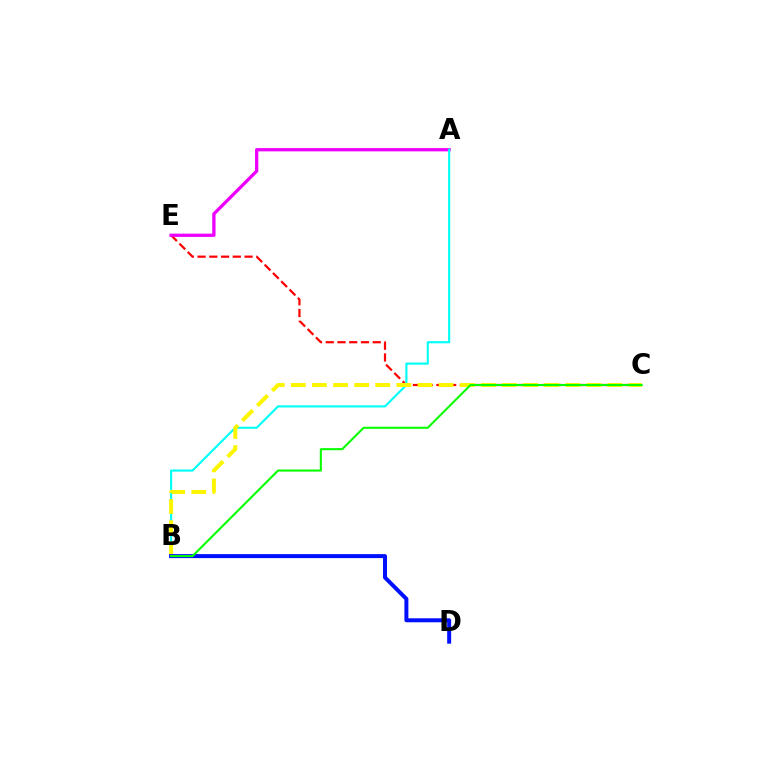{('C', 'E'): [{'color': '#ff0000', 'line_style': 'dashed', 'thickness': 1.6}], ('A', 'E'): [{'color': '#ee00ff', 'line_style': 'solid', 'thickness': 2.36}], ('A', 'B'): [{'color': '#00fff6', 'line_style': 'solid', 'thickness': 1.54}], ('B', 'C'): [{'color': '#fcf500', 'line_style': 'dashed', 'thickness': 2.87}, {'color': '#08ff00', 'line_style': 'solid', 'thickness': 1.5}], ('B', 'D'): [{'color': '#0010ff', 'line_style': 'solid', 'thickness': 2.87}]}